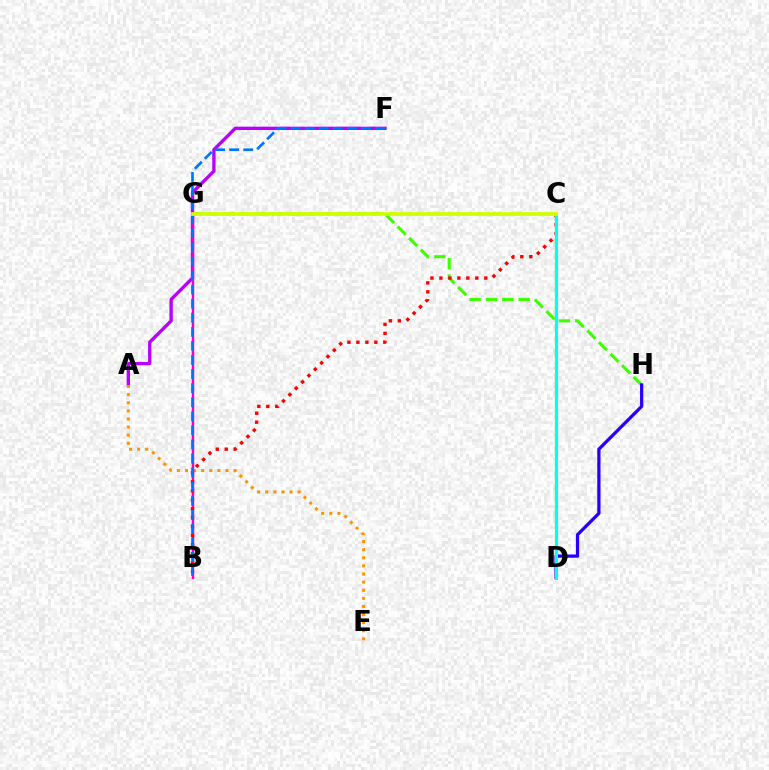{('G', 'H'): [{'color': '#3dff00', 'line_style': 'dashed', 'thickness': 2.22}], ('A', 'F'): [{'color': '#b900ff', 'line_style': 'solid', 'thickness': 2.4}], ('A', 'E'): [{'color': '#ff9400', 'line_style': 'dotted', 'thickness': 2.2}], ('B', 'G'): [{'color': '#ff00ac', 'line_style': 'solid', 'thickness': 1.76}], ('C', 'D'): [{'color': '#00ff5c', 'line_style': 'dashed', 'thickness': 1.67}, {'color': '#00fff6', 'line_style': 'solid', 'thickness': 2.2}], ('B', 'C'): [{'color': '#ff0000', 'line_style': 'dotted', 'thickness': 2.44}], ('D', 'H'): [{'color': '#2500ff', 'line_style': 'solid', 'thickness': 2.34}], ('B', 'F'): [{'color': '#0074ff', 'line_style': 'dashed', 'thickness': 1.91}], ('C', 'G'): [{'color': '#d1ff00', 'line_style': 'solid', 'thickness': 2.7}]}